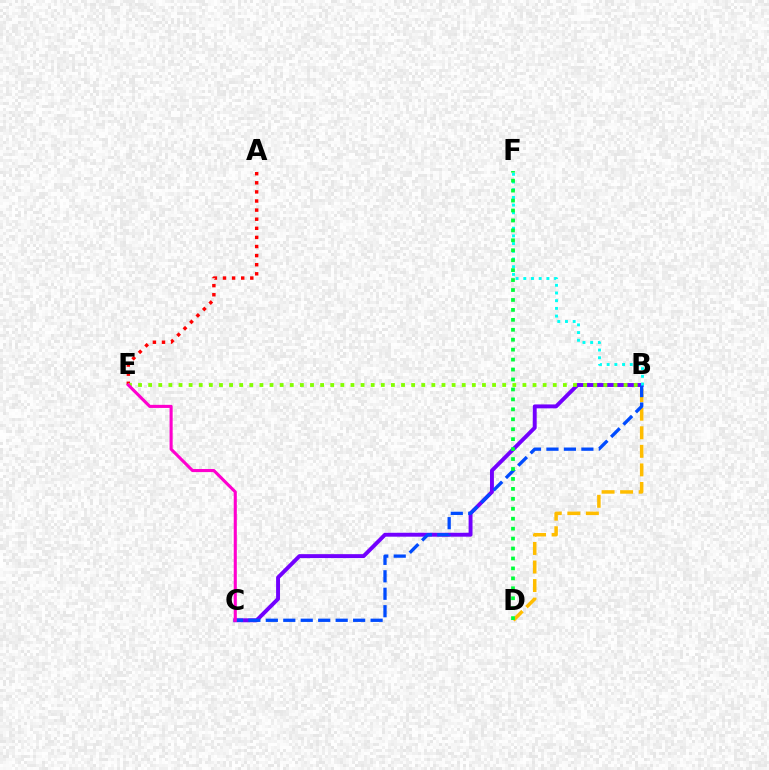{('B', 'C'): [{'color': '#7200ff', 'line_style': 'solid', 'thickness': 2.82}, {'color': '#004bff', 'line_style': 'dashed', 'thickness': 2.37}], ('B', 'D'): [{'color': '#ffbd00', 'line_style': 'dashed', 'thickness': 2.52}], ('A', 'E'): [{'color': '#ff0000', 'line_style': 'dotted', 'thickness': 2.47}], ('B', 'F'): [{'color': '#00fff6', 'line_style': 'dotted', 'thickness': 2.09}], ('B', 'E'): [{'color': '#84ff00', 'line_style': 'dotted', 'thickness': 2.75}], ('D', 'F'): [{'color': '#00ff39', 'line_style': 'dotted', 'thickness': 2.7}], ('C', 'E'): [{'color': '#ff00cf', 'line_style': 'solid', 'thickness': 2.23}]}